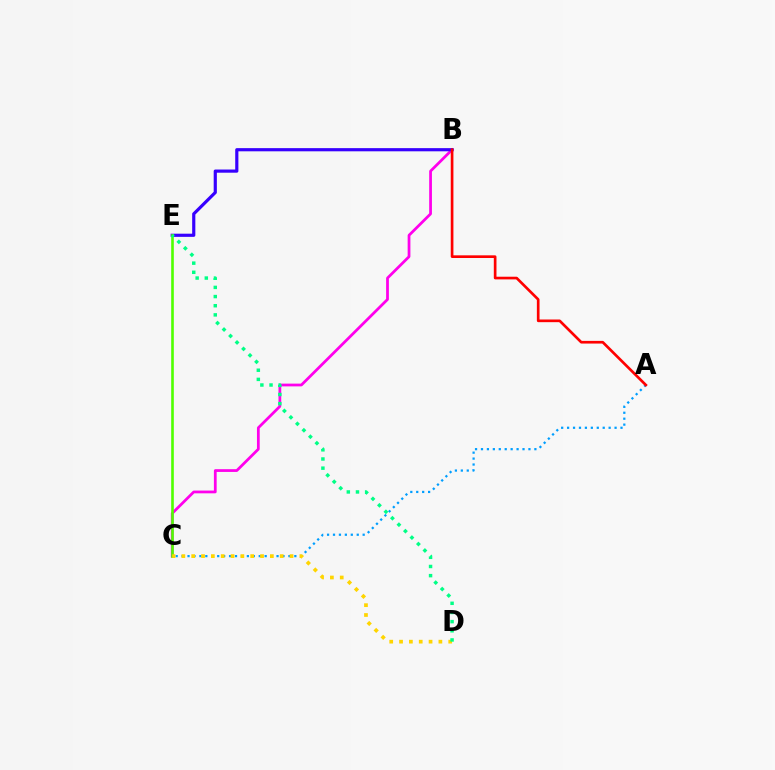{('B', 'C'): [{'color': '#ff00ed', 'line_style': 'solid', 'thickness': 1.98}], ('A', 'C'): [{'color': '#009eff', 'line_style': 'dotted', 'thickness': 1.61}], ('B', 'E'): [{'color': '#3700ff', 'line_style': 'solid', 'thickness': 2.28}], ('C', 'E'): [{'color': '#4fff00', 'line_style': 'solid', 'thickness': 1.88}], ('C', 'D'): [{'color': '#ffd500', 'line_style': 'dotted', 'thickness': 2.67}], ('A', 'B'): [{'color': '#ff0000', 'line_style': 'solid', 'thickness': 1.92}], ('D', 'E'): [{'color': '#00ff86', 'line_style': 'dotted', 'thickness': 2.49}]}